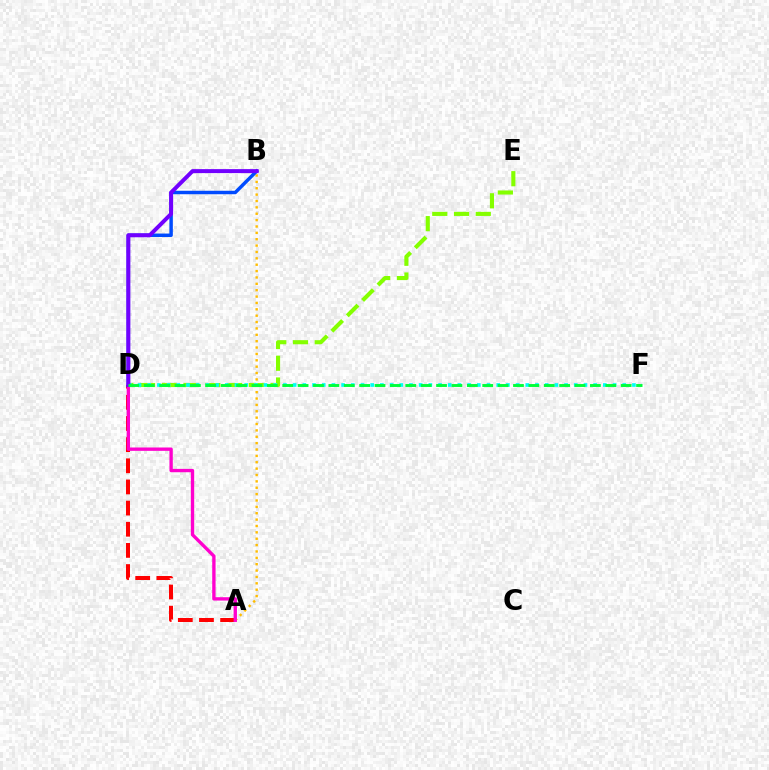{('A', 'D'): [{'color': '#ff0000', 'line_style': 'dashed', 'thickness': 2.87}, {'color': '#ff00cf', 'line_style': 'solid', 'thickness': 2.41}], ('D', 'E'): [{'color': '#84ff00', 'line_style': 'dashed', 'thickness': 2.95}], ('A', 'B'): [{'color': '#ffbd00', 'line_style': 'dotted', 'thickness': 1.73}], ('B', 'D'): [{'color': '#004bff', 'line_style': 'solid', 'thickness': 2.49}, {'color': '#7200ff', 'line_style': 'solid', 'thickness': 2.86}], ('D', 'F'): [{'color': '#00fff6', 'line_style': 'dotted', 'thickness': 2.63}, {'color': '#00ff39', 'line_style': 'dashed', 'thickness': 2.09}]}